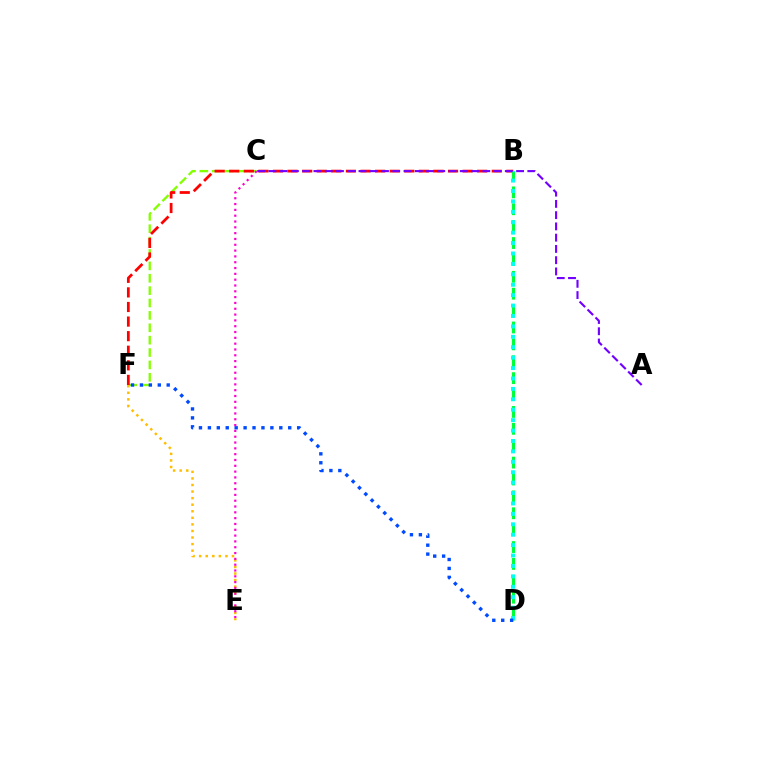{('C', 'F'): [{'color': '#84ff00', 'line_style': 'dashed', 'thickness': 1.68}], ('E', 'F'): [{'color': '#ffbd00', 'line_style': 'dotted', 'thickness': 1.78}], ('B', 'F'): [{'color': '#ff0000', 'line_style': 'dashed', 'thickness': 1.98}], ('B', 'D'): [{'color': '#00ff39', 'line_style': 'dashed', 'thickness': 2.29}, {'color': '#00fff6', 'line_style': 'dotted', 'thickness': 2.83}], ('A', 'C'): [{'color': '#7200ff', 'line_style': 'dashed', 'thickness': 1.53}], ('D', 'F'): [{'color': '#004bff', 'line_style': 'dotted', 'thickness': 2.43}], ('C', 'E'): [{'color': '#ff00cf', 'line_style': 'dotted', 'thickness': 1.58}]}